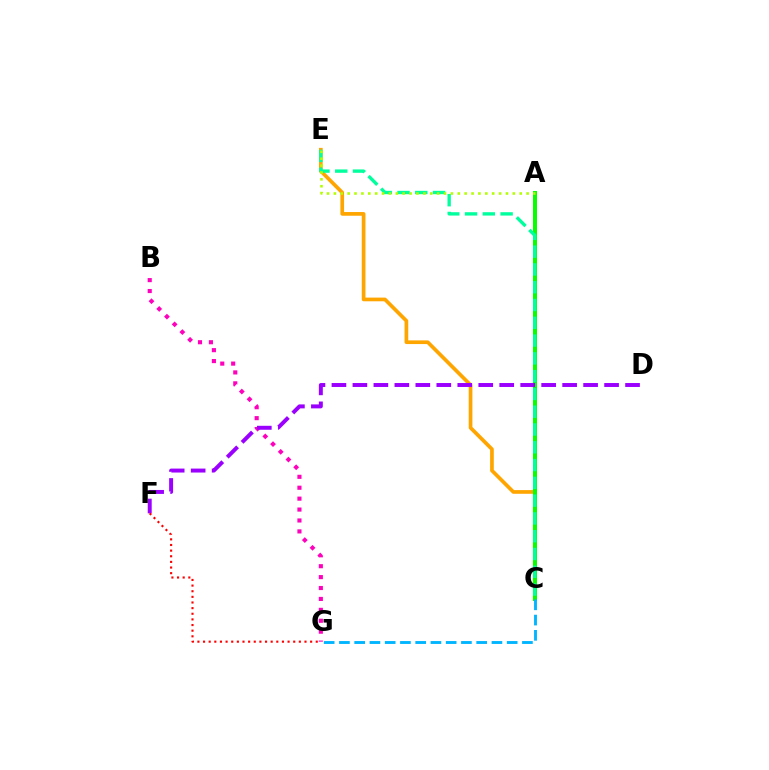{('C', 'E'): [{'color': '#ffa500', 'line_style': 'solid', 'thickness': 2.66}, {'color': '#00ff9d', 'line_style': 'dashed', 'thickness': 2.42}], ('A', 'C'): [{'color': '#0010ff', 'line_style': 'dashed', 'thickness': 2.7}, {'color': '#08ff00', 'line_style': 'solid', 'thickness': 2.87}], ('B', 'G'): [{'color': '#ff00bd', 'line_style': 'dotted', 'thickness': 2.97}], ('C', 'G'): [{'color': '#00b5ff', 'line_style': 'dashed', 'thickness': 2.07}], ('D', 'F'): [{'color': '#9b00ff', 'line_style': 'dashed', 'thickness': 2.85}], ('F', 'G'): [{'color': '#ff0000', 'line_style': 'dotted', 'thickness': 1.53}], ('A', 'E'): [{'color': '#b3ff00', 'line_style': 'dotted', 'thickness': 1.87}]}